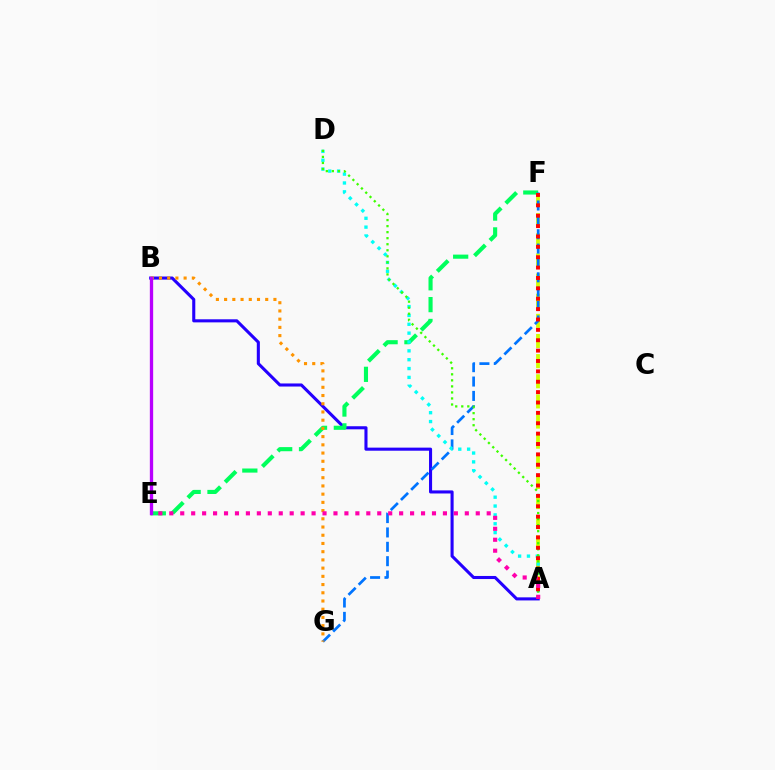{('A', 'F'): [{'color': '#d1ff00', 'line_style': 'dashed', 'thickness': 2.74}, {'color': '#ff0000', 'line_style': 'dotted', 'thickness': 2.82}], ('A', 'B'): [{'color': '#2500ff', 'line_style': 'solid', 'thickness': 2.22}], ('E', 'F'): [{'color': '#00ff5c', 'line_style': 'dashed', 'thickness': 2.97}], ('F', 'G'): [{'color': '#0074ff', 'line_style': 'dashed', 'thickness': 1.95}], ('A', 'D'): [{'color': '#00fff6', 'line_style': 'dotted', 'thickness': 2.41}, {'color': '#3dff00', 'line_style': 'dotted', 'thickness': 1.64}], ('B', 'G'): [{'color': '#ff9400', 'line_style': 'dotted', 'thickness': 2.23}], ('A', 'E'): [{'color': '#ff00ac', 'line_style': 'dotted', 'thickness': 2.97}], ('B', 'E'): [{'color': '#b900ff', 'line_style': 'solid', 'thickness': 2.38}]}